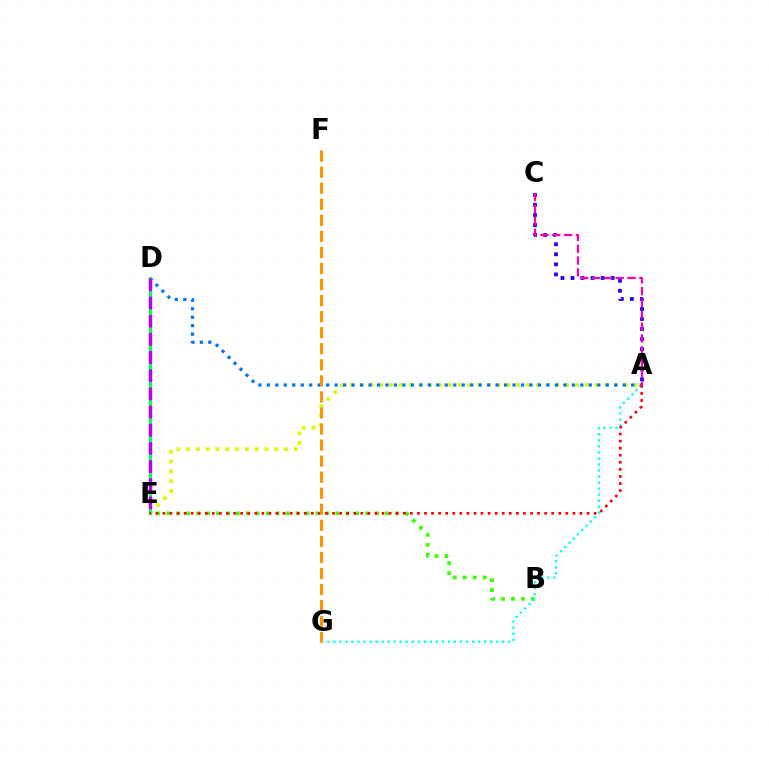{('B', 'E'): [{'color': '#3dff00', 'line_style': 'dotted', 'thickness': 2.7}], ('A', 'G'): [{'color': '#00fff6', 'line_style': 'dotted', 'thickness': 1.64}], ('A', 'C'): [{'color': '#2500ff', 'line_style': 'dotted', 'thickness': 2.73}, {'color': '#ff00ac', 'line_style': 'dashed', 'thickness': 1.61}], ('A', 'E'): [{'color': '#d1ff00', 'line_style': 'dotted', 'thickness': 2.66}, {'color': '#ff0000', 'line_style': 'dotted', 'thickness': 1.92}], ('A', 'D'): [{'color': '#0074ff', 'line_style': 'dotted', 'thickness': 2.3}], ('D', 'E'): [{'color': '#00ff5c', 'line_style': 'solid', 'thickness': 2.24}, {'color': '#b900ff', 'line_style': 'dashed', 'thickness': 2.47}], ('F', 'G'): [{'color': '#ff9400', 'line_style': 'dashed', 'thickness': 2.18}]}